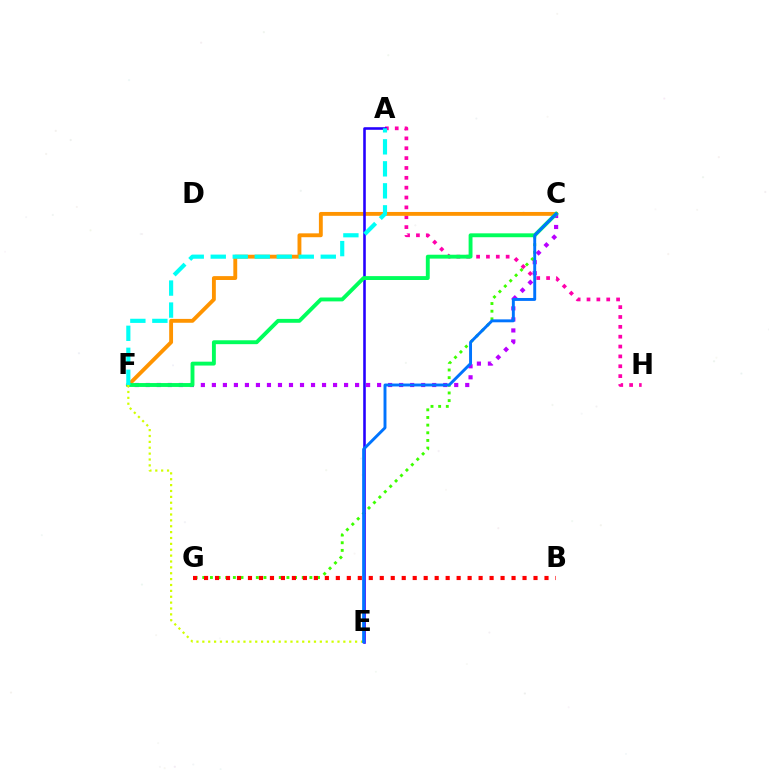{('C', 'G'): [{'color': '#3dff00', 'line_style': 'dotted', 'thickness': 2.08}], ('A', 'H'): [{'color': '#ff00ac', 'line_style': 'dotted', 'thickness': 2.68}], ('C', 'F'): [{'color': '#ff9400', 'line_style': 'solid', 'thickness': 2.78}, {'color': '#b900ff', 'line_style': 'dotted', 'thickness': 2.99}, {'color': '#00ff5c', 'line_style': 'solid', 'thickness': 2.8}], ('A', 'E'): [{'color': '#2500ff', 'line_style': 'solid', 'thickness': 1.85}], ('B', 'G'): [{'color': '#ff0000', 'line_style': 'dotted', 'thickness': 2.98}], ('A', 'F'): [{'color': '#00fff6', 'line_style': 'dashed', 'thickness': 2.99}], ('E', 'F'): [{'color': '#d1ff00', 'line_style': 'dotted', 'thickness': 1.6}], ('C', 'E'): [{'color': '#0074ff', 'line_style': 'solid', 'thickness': 2.11}]}